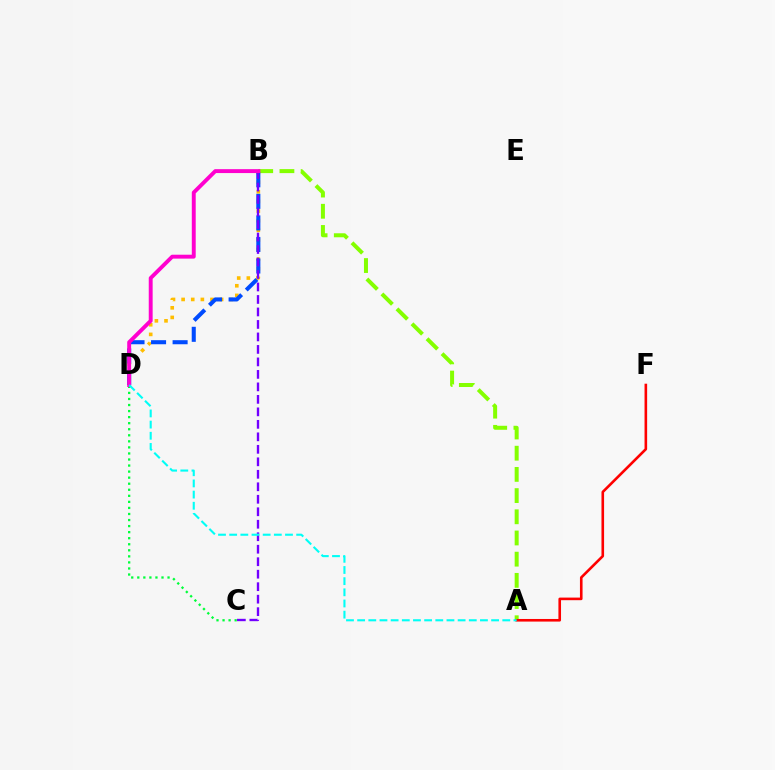{('A', 'B'): [{'color': '#84ff00', 'line_style': 'dashed', 'thickness': 2.88}], ('B', 'D'): [{'color': '#ffbd00', 'line_style': 'dotted', 'thickness': 2.61}, {'color': '#004bff', 'line_style': 'dashed', 'thickness': 2.93}, {'color': '#ff00cf', 'line_style': 'solid', 'thickness': 2.81}], ('A', 'F'): [{'color': '#ff0000', 'line_style': 'solid', 'thickness': 1.88}], ('C', 'D'): [{'color': '#00ff39', 'line_style': 'dotted', 'thickness': 1.64}], ('B', 'C'): [{'color': '#7200ff', 'line_style': 'dashed', 'thickness': 1.7}], ('A', 'D'): [{'color': '#00fff6', 'line_style': 'dashed', 'thickness': 1.52}]}